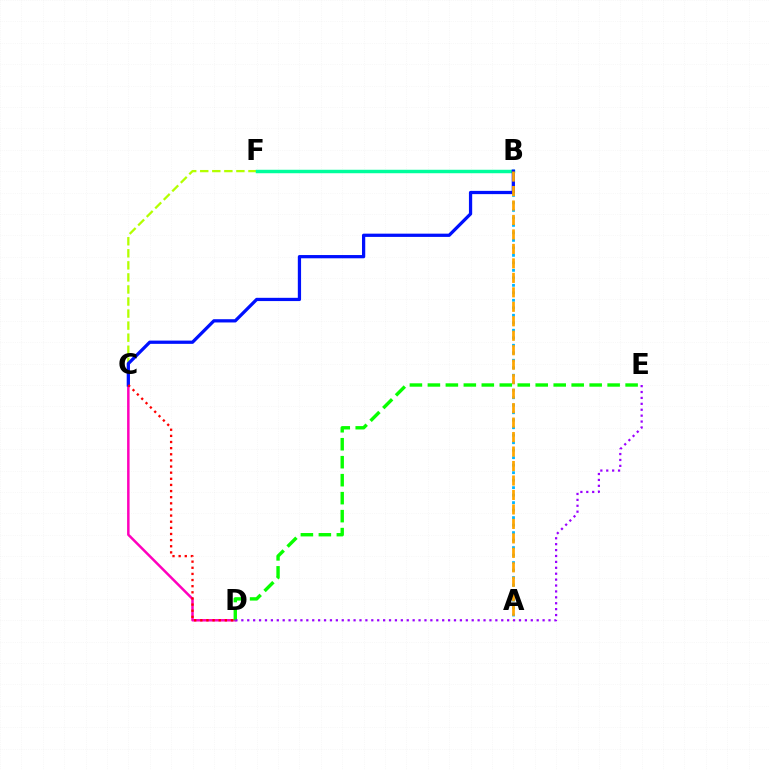{('C', 'D'): [{'color': '#ff00bd', 'line_style': 'solid', 'thickness': 1.79}, {'color': '#ff0000', 'line_style': 'dotted', 'thickness': 1.67}], ('C', 'F'): [{'color': '#b3ff00', 'line_style': 'dashed', 'thickness': 1.64}], ('B', 'F'): [{'color': '#00ff9d', 'line_style': 'solid', 'thickness': 2.49}], ('A', 'B'): [{'color': '#00b5ff', 'line_style': 'dotted', 'thickness': 2.04}, {'color': '#ffa500', 'line_style': 'dashed', 'thickness': 1.97}], ('B', 'C'): [{'color': '#0010ff', 'line_style': 'solid', 'thickness': 2.34}], ('D', 'E'): [{'color': '#08ff00', 'line_style': 'dashed', 'thickness': 2.44}, {'color': '#9b00ff', 'line_style': 'dotted', 'thickness': 1.6}]}